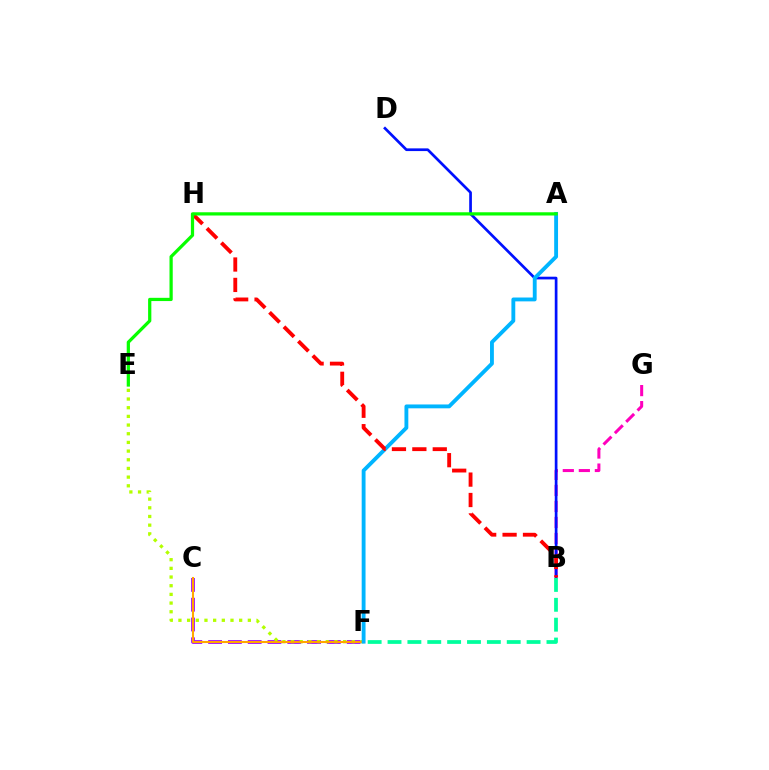{('C', 'F'): [{'color': '#9b00ff', 'line_style': 'dashed', 'thickness': 2.69}, {'color': '#ffa500', 'line_style': 'solid', 'thickness': 1.5}], ('B', 'G'): [{'color': '#ff00bd', 'line_style': 'dashed', 'thickness': 2.18}], ('E', 'F'): [{'color': '#b3ff00', 'line_style': 'dotted', 'thickness': 2.36}], ('B', 'D'): [{'color': '#0010ff', 'line_style': 'solid', 'thickness': 1.95}], ('A', 'F'): [{'color': '#00b5ff', 'line_style': 'solid', 'thickness': 2.78}], ('B', 'F'): [{'color': '#00ff9d', 'line_style': 'dashed', 'thickness': 2.7}], ('B', 'H'): [{'color': '#ff0000', 'line_style': 'dashed', 'thickness': 2.77}], ('A', 'E'): [{'color': '#08ff00', 'line_style': 'solid', 'thickness': 2.33}]}